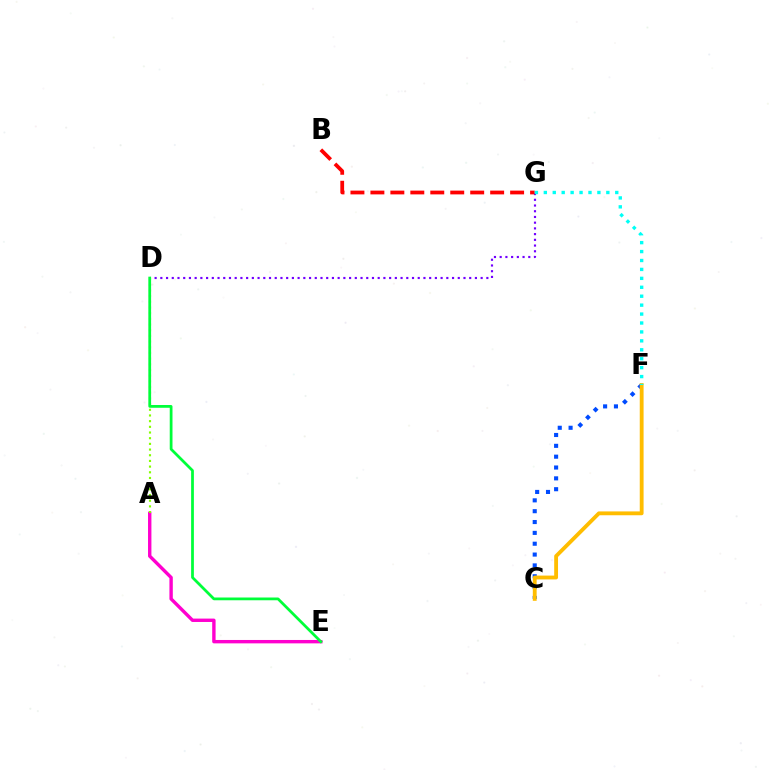{('A', 'E'): [{'color': '#ff00cf', 'line_style': 'solid', 'thickness': 2.44}], ('A', 'D'): [{'color': '#84ff00', 'line_style': 'dotted', 'thickness': 1.54}], ('C', 'F'): [{'color': '#004bff', 'line_style': 'dotted', 'thickness': 2.95}, {'color': '#ffbd00', 'line_style': 'solid', 'thickness': 2.76}], ('D', 'G'): [{'color': '#7200ff', 'line_style': 'dotted', 'thickness': 1.55}], ('B', 'G'): [{'color': '#ff0000', 'line_style': 'dashed', 'thickness': 2.71}], ('D', 'E'): [{'color': '#00ff39', 'line_style': 'solid', 'thickness': 1.99}], ('F', 'G'): [{'color': '#00fff6', 'line_style': 'dotted', 'thickness': 2.43}]}